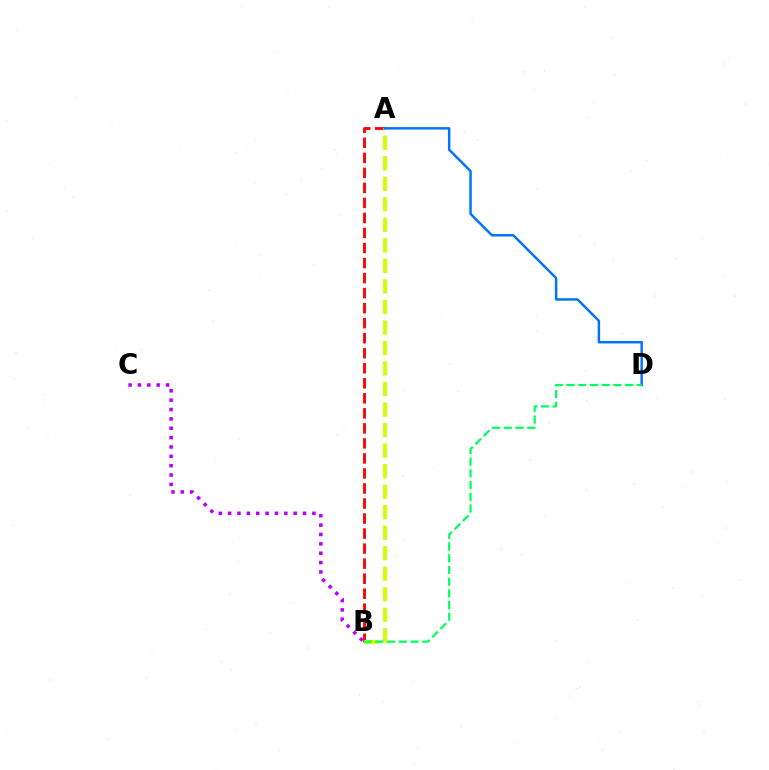{('A', 'B'): [{'color': '#ff0000', 'line_style': 'dashed', 'thickness': 2.04}, {'color': '#d1ff00', 'line_style': 'dashed', 'thickness': 2.79}], ('A', 'D'): [{'color': '#0074ff', 'line_style': 'solid', 'thickness': 1.78}], ('B', 'D'): [{'color': '#00ff5c', 'line_style': 'dashed', 'thickness': 1.59}], ('B', 'C'): [{'color': '#b900ff', 'line_style': 'dotted', 'thickness': 2.54}]}